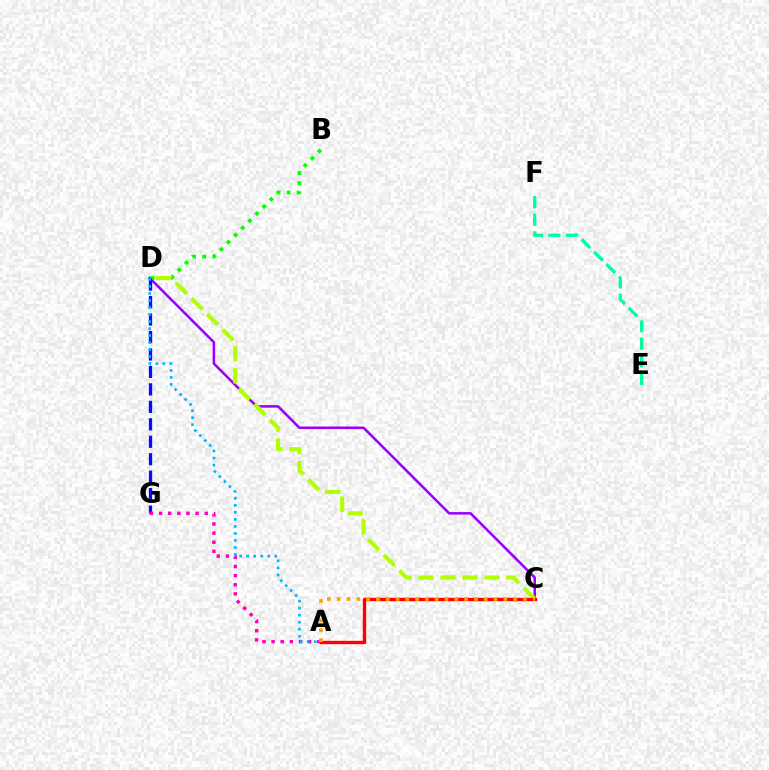{('C', 'D'): [{'color': '#9b00ff', 'line_style': 'solid', 'thickness': 1.83}, {'color': '#b3ff00', 'line_style': 'dashed', 'thickness': 2.99}], ('B', 'D'): [{'color': '#08ff00', 'line_style': 'dotted', 'thickness': 2.74}], ('D', 'G'): [{'color': '#0010ff', 'line_style': 'dashed', 'thickness': 2.37}], ('A', 'G'): [{'color': '#ff00bd', 'line_style': 'dotted', 'thickness': 2.48}], ('E', 'F'): [{'color': '#00ff9d', 'line_style': 'dashed', 'thickness': 2.39}], ('A', 'D'): [{'color': '#00b5ff', 'line_style': 'dotted', 'thickness': 1.91}], ('A', 'C'): [{'color': '#ff0000', 'line_style': 'solid', 'thickness': 2.42}, {'color': '#ffa500', 'line_style': 'dotted', 'thickness': 2.66}]}